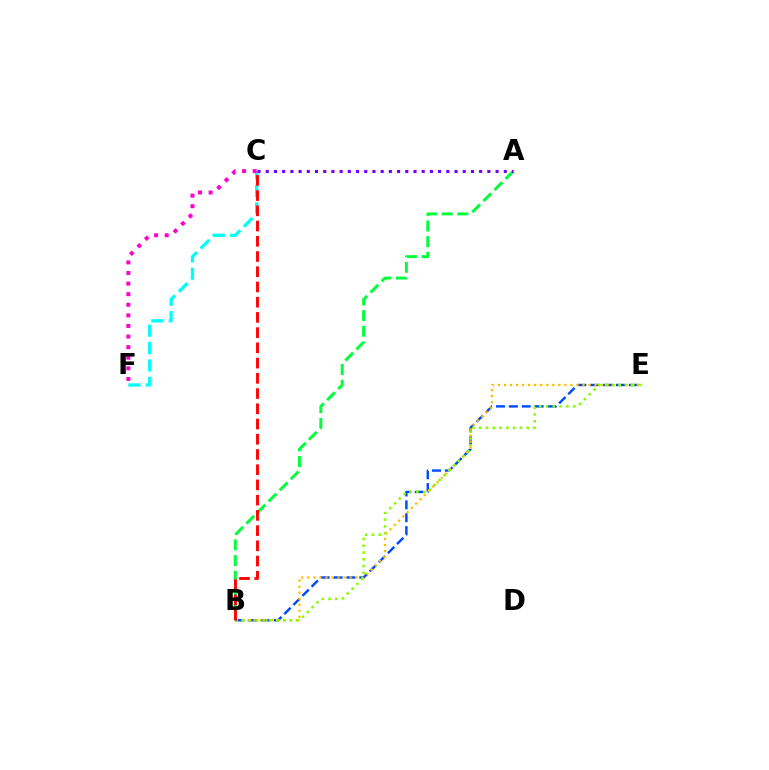{('B', 'E'): [{'color': '#004bff', 'line_style': 'dashed', 'thickness': 1.75}, {'color': '#ffbd00', 'line_style': 'dotted', 'thickness': 1.64}, {'color': '#84ff00', 'line_style': 'dotted', 'thickness': 1.84}], ('C', 'F'): [{'color': '#00fff6', 'line_style': 'dashed', 'thickness': 2.37}, {'color': '#ff00cf', 'line_style': 'dotted', 'thickness': 2.88}], ('A', 'B'): [{'color': '#00ff39', 'line_style': 'dashed', 'thickness': 2.13}], ('B', 'C'): [{'color': '#ff0000', 'line_style': 'dashed', 'thickness': 2.07}], ('A', 'C'): [{'color': '#7200ff', 'line_style': 'dotted', 'thickness': 2.23}]}